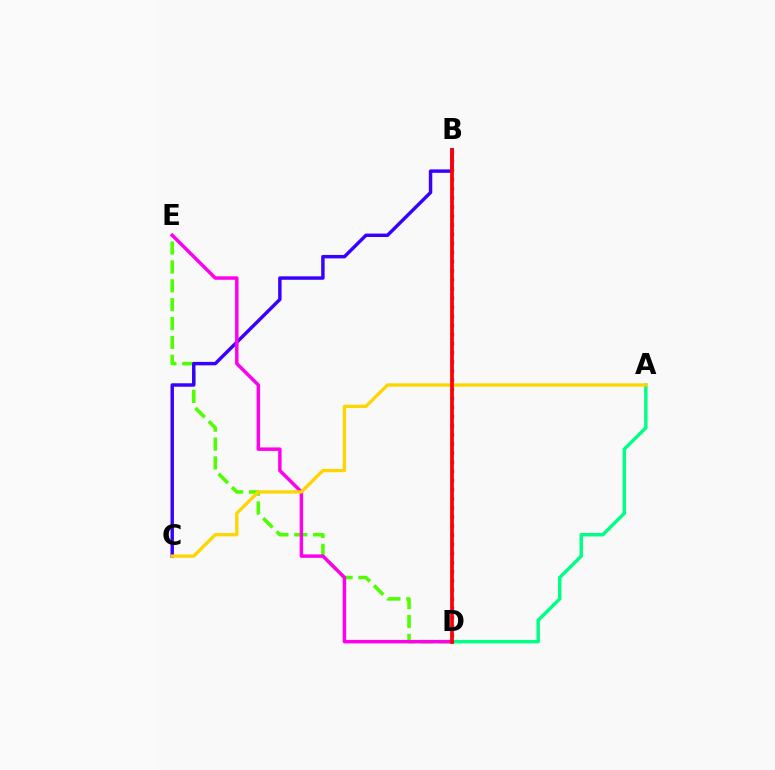{('A', 'D'): [{'color': '#00ff86', 'line_style': 'solid', 'thickness': 2.47}], ('D', 'E'): [{'color': '#4fff00', 'line_style': 'dashed', 'thickness': 2.56}, {'color': '#ff00ed', 'line_style': 'solid', 'thickness': 2.5}], ('B', 'C'): [{'color': '#3700ff', 'line_style': 'solid', 'thickness': 2.47}], ('B', 'D'): [{'color': '#009eff', 'line_style': 'dotted', 'thickness': 2.48}, {'color': '#ff0000', 'line_style': 'solid', 'thickness': 2.67}], ('A', 'C'): [{'color': '#ffd500', 'line_style': 'solid', 'thickness': 2.37}]}